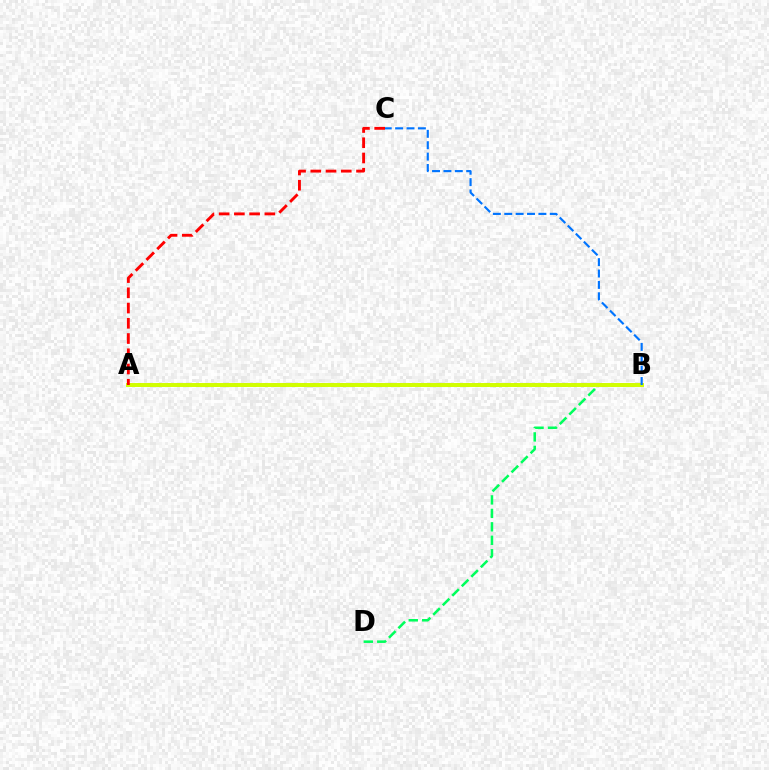{('B', 'D'): [{'color': '#00ff5c', 'line_style': 'dashed', 'thickness': 1.83}], ('A', 'B'): [{'color': '#b900ff', 'line_style': 'dotted', 'thickness': 2.62}, {'color': '#d1ff00', 'line_style': 'solid', 'thickness': 2.85}], ('A', 'C'): [{'color': '#ff0000', 'line_style': 'dashed', 'thickness': 2.07}], ('B', 'C'): [{'color': '#0074ff', 'line_style': 'dashed', 'thickness': 1.55}]}